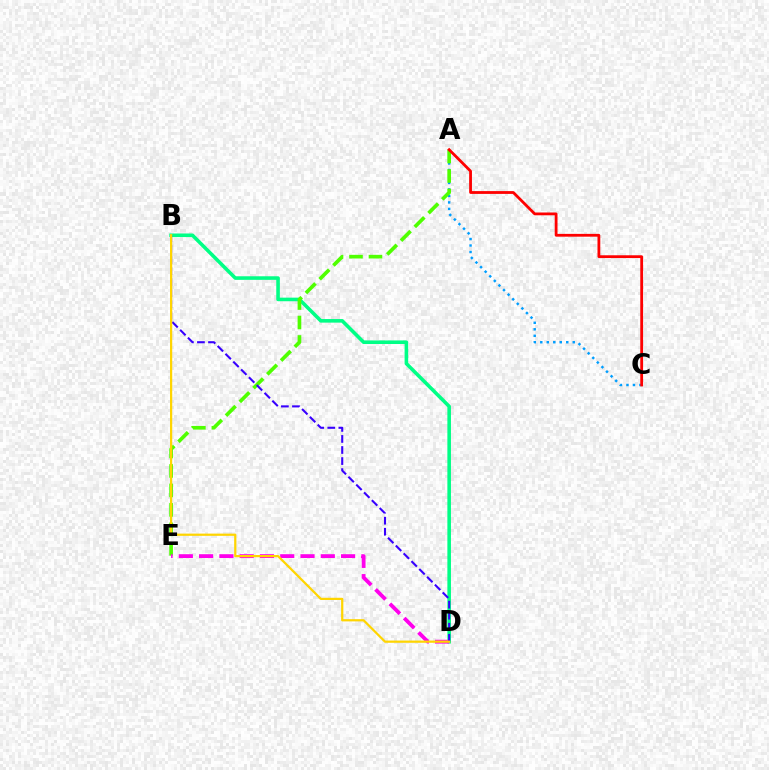{('B', 'D'): [{'color': '#00ff86', 'line_style': 'solid', 'thickness': 2.58}, {'color': '#3700ff', 'line_style': 'dashed', 'thickness': 1.5}, {'color': '#ffd500', 'line_style': 'solid', 'thickness': 1.6}], ('A', 'C'): [{'color': '#009eff', 'line_style': 'dotted', 'thickness': 1.76}, {'color': '#ff0000', 'line_style': 'solid', 'thickness': 2.01}], ('A', 'E'): [{'color': '#4fff00', 'line_style': 'dashed', 'thickness': 2.64}], ('D', 'E'): [{'color': '#ff00ed', 'line_style': 'dashed', 'thickness': 2.76}]}